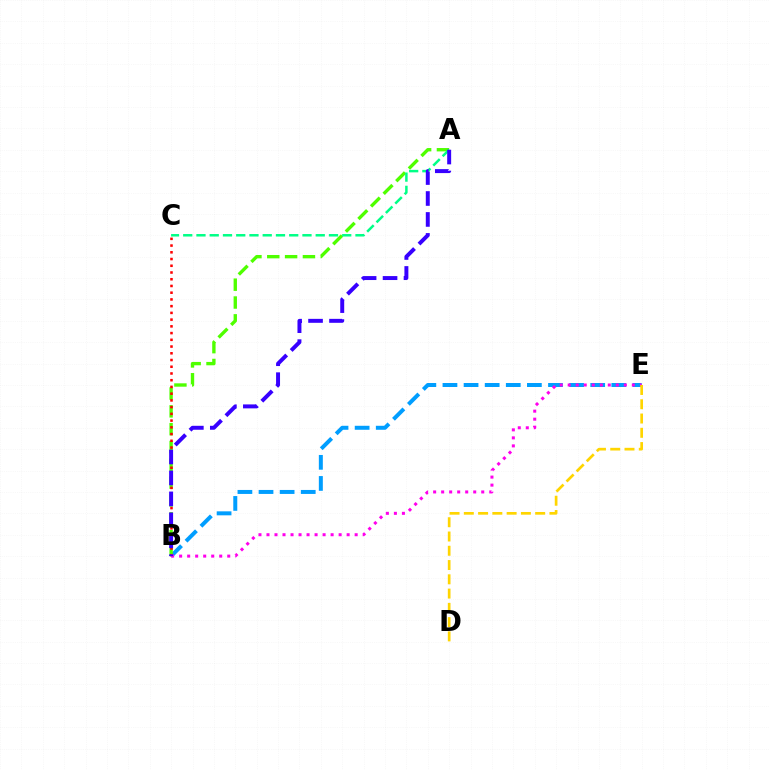{('B', 'E'): [{'color': '#009eff', 'line_style': 'dashed', 'thickness': 2.87}, {'color': '#ff00ed', 'line_style': 'dotted', 'thickness': 2.18}], ('A', 'B'): [{'color': '#4fff00', 'line_style': 'dashed', 'thickness': 2.42}, {'color': '#3700ff', 'line_style': 'dashed', 'thickness': 2.85}], ('A', 'C'): [{'color': '#00ff86', 'line_style': 'dashed', 'thickness': 1.8}], ('B', 'C'): [{'color': '#ff0000', 'line_style': 'dotted', 'thickness': 1.83}], ('D', 'E'): [{'color': '#ffd500', 'line_style': 'dashed', 'thickness': 1.94}]}